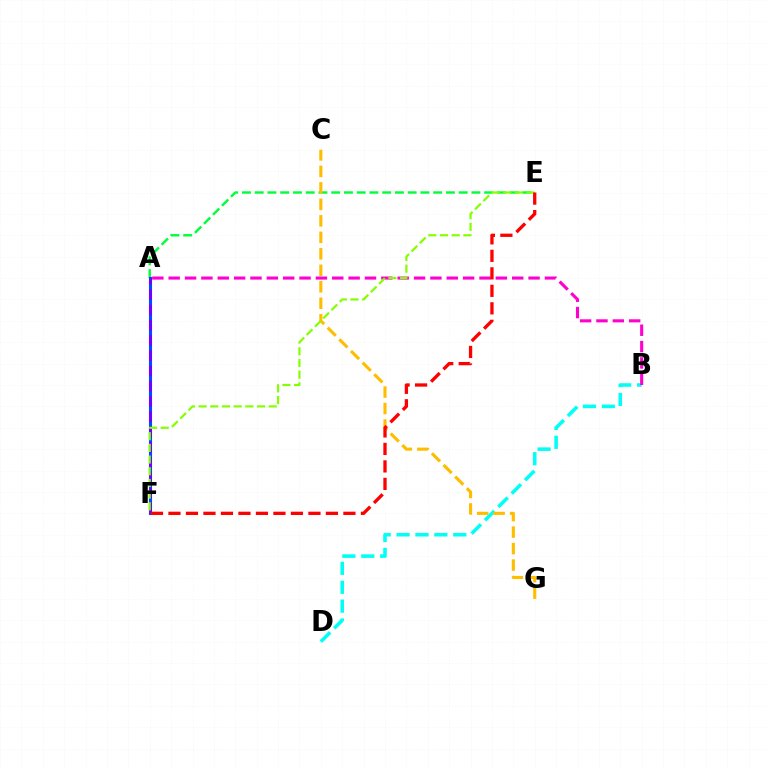{('B', 'D'): [{'color': '#00fff6', 'line_style': 'dashed', 'thickness': 2.57}], ('A', 'E'): [{'color': '#00ff39', 'line_style': 'dashed', 'thickness': 1.73}], ('A', 'F'): [{'color': '#004bff', 'line_style': 'solid', 'thickness': 2.23}, {'color': '#7200ff', 'line_style': 'dashed', 'thickness': 2.07}], ('C', 'G'): [{'color': '#ffbd00', 'line_style': 'dashed', 'thickness': 2.24}], ('A', 'B'): [{'color': '#ff00cf', 'line_style': 'dashed', 'thickness': 2.22}], ('E', 'F'): [{'color': '#84ff00', 'line_style': 'dashed', 'thickness': 1.59}, {'color': '#ff0000', 'line_style': 'dashed', 'thickness': 2.38}]}